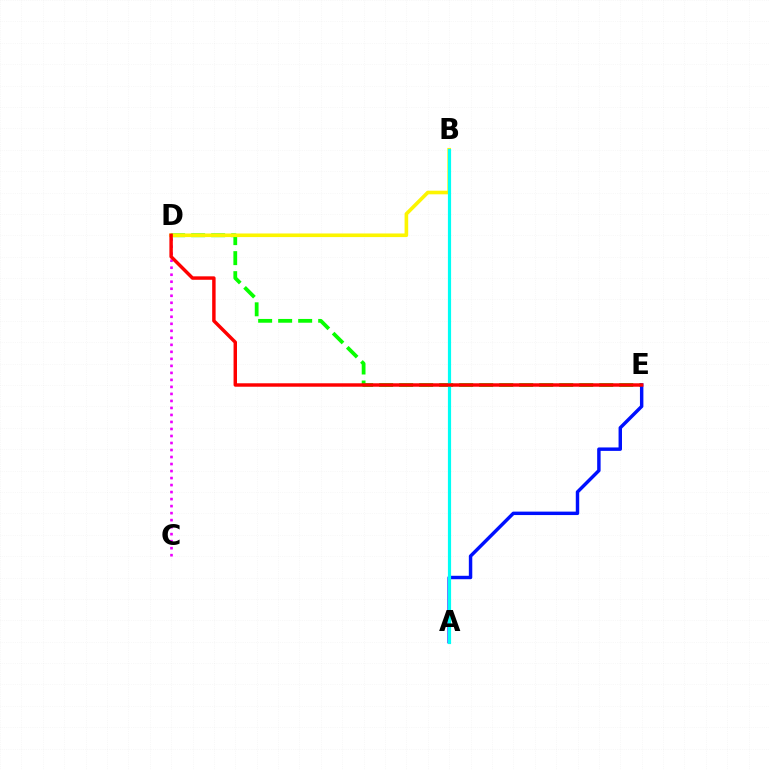{('D', 'E'): [{'color': '#08ff00', 'line_style': 'dashed', 'thickness': 2.72}, {'color': '#ff0000', 'line_style': 'solid', 'thickness': 2.48}], ('A', 'E'): [{'color': '#0010ff', 'line_style': 'solid', 'thickness': 2.48}], ('B', 'D'): [{'color': '#fcf500', 'line_style': 'solid', 'thickness': 2.61}], ('C', 'D'): [{'color': '#ee00ff', 'line_style': 'dotted', 'thickness': 1.9}], ('A', 'B'): [{'color': '#00fff6', 'line_style': 'solid', 'thickness': 2.29}]}